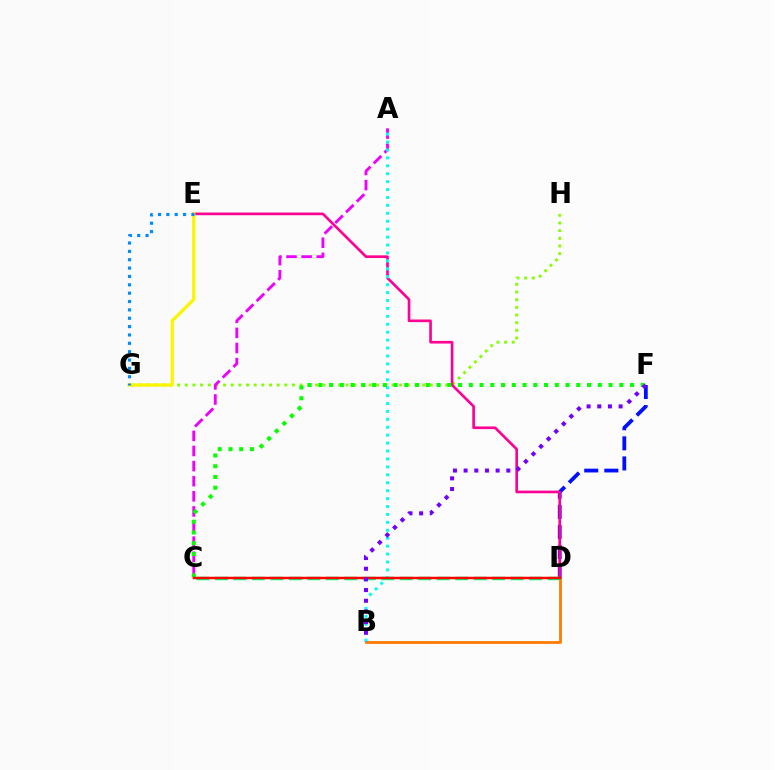{('B', 'D'): [{'color': '#ff7c00', 'line_style': 'solid', 'thickness': 2.01}], ('D', 'F'): [{'color': '#0010ff', 'line_style': 'dashed', 'thickness': 2.73}], ('G', 'H'): [{'color': '#84ff00', 'line_style': 'dotted', 'thickness': 2.08}], ('A', 'C'): [{'color': '#ee00ff', 'line_style': 'dashed', 'thickness': 2.05}], ('D', 'E'): [{'color': '#ff0094', 'line_style': 'solid', 'thickness': 1.91}], ('C', 'D'): [{'color': '#00ff74', 'line_style': 'dashed', 'thickness': 2.51}, {'color': '#ff0000', 'line_style': 'solid', 'thickness': 1.78}], ('A', 'B'): [{'color': '#00fff6', 'line_style': 'dotted', 'thickness': 2.15}], ('C', 'F'): [{'color': '#08ff00', 'line_style': 'dotted', 'thickness': 2.92}], ('E', 'G'): [{'color': '#fcf500', 'line_style': 'solid', 'thickness': 2.34}, {'color': '#008cff', 'line_style': 'dotted', 'thickness': 2.27}], ('B', 'F'): [{'color': '#7200ff', 'line_style': 'dotted', 'thickness': 2.9}]}